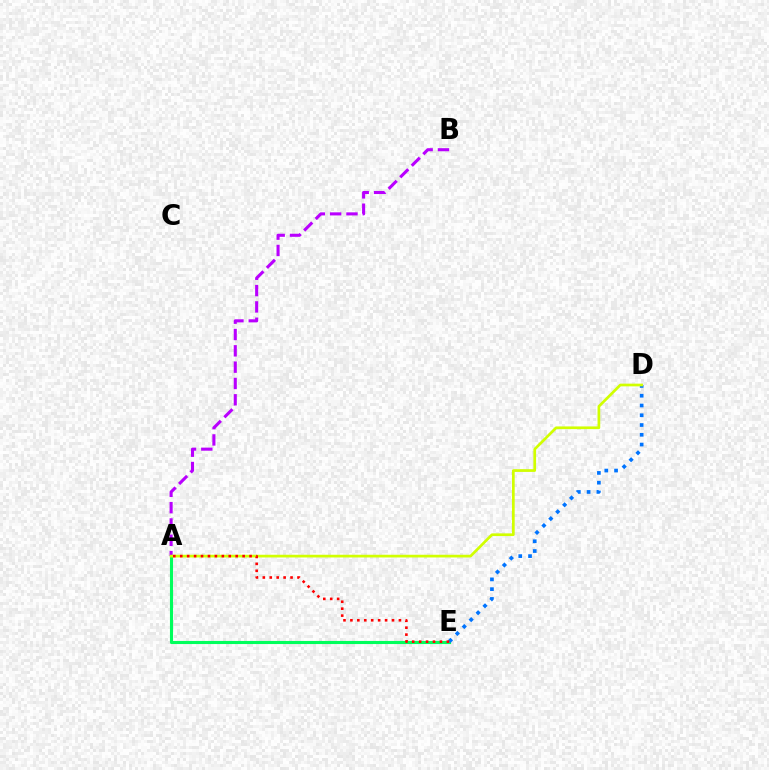{('A', 'E'): [{'color': '#00ff5c', 'line_style': 'solid', 'thickness': 2.23}, {'color': '#ff0000', 'line_style': 'dotted', 'thickness': 1.88}], ('D', 'E'): [{'color': '#0074ff', 'line_style': 'dotted', 'thickness': 2.65}], ('A', 'B'): [{'color': '#b900ff', 'line_style': 'dashed', 'thickness': 2.22}], ('A', 'D'): [{'color': '#d1ff00', 'line_style': 'solid', 'thickness': 1.95}]}